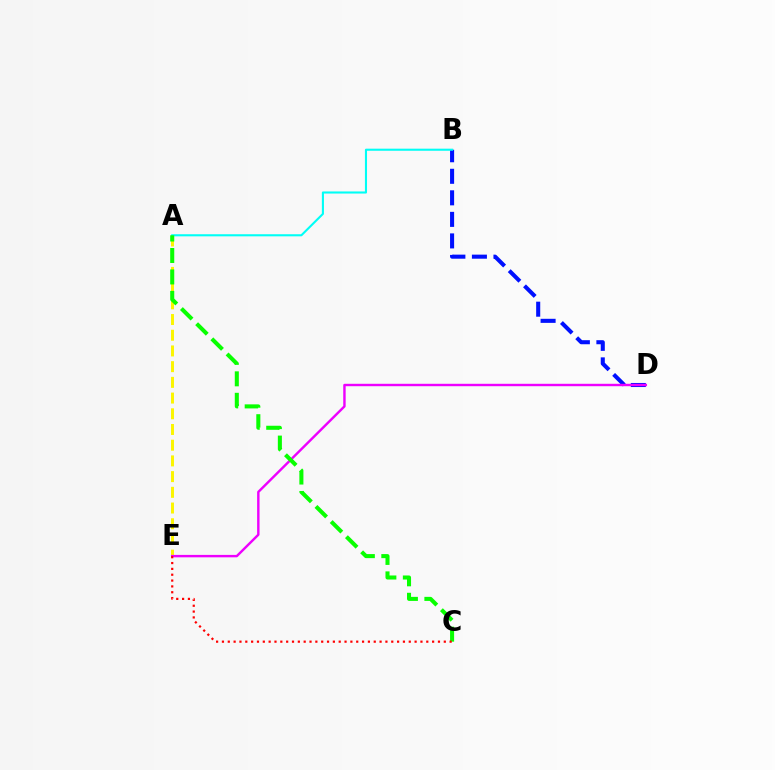{('B', 'D'): [{'color': '#0010ff', 'line_style': 'dashed', 'thickness': 2.93}], ('A', 'E'): [{'color': '#fcf500', 'line_style': 'dashed', 'thickness': 2.13}], ('A', 'B'): [{'color': '#00fff6', 'line_style': 'solid', 'thickness': 1.51}], ('D', 'E'): [{'color': '#ee00ff', 'line_style': 'solid', 'thickness': 1.74}], ('A', 'C'): [{'color': '#08ff00', 'line_style': 'dashed', 'thickness': 2.92}], ('C', 'E'): [{'color': '#ff0000', 'line_style': 'dotted', 'thickness': 1.59}]}